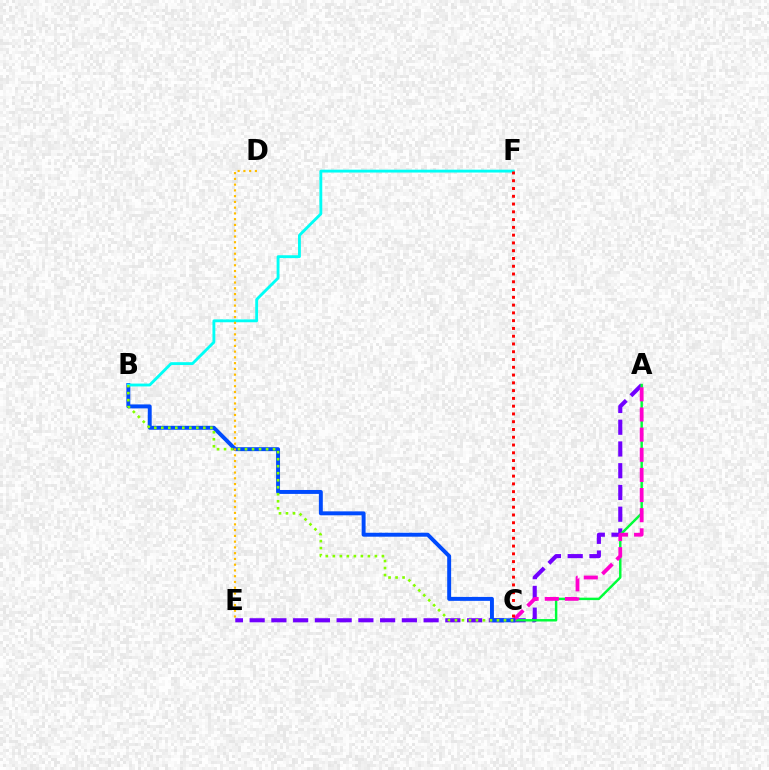{('A', 'E'): [{'color': '#7200ff', 'line_style': 'dashed', 'thickness': 2.95}], ('A', 'C'): [{'color': '#00ff39', 'line_style': 'solid', 'thickness': 1.76}, {'color': '#ff00cf', 'line_style': 'dashed', 'thickness': 2.74}], ('B', 'C'): [{'color': '#004bff', 'line_style': 'solid', 'thickness': 2.83}, {'color': '#84ff00', 'line_style': 'dotted', 'thickness': 1.9}], ('B', 'F'): [{'color': '#00fff6', 'line_style': 'solid', 'thickness': 2.05}], ('C', 'F'): [{'color': '#ff0000', 'line_style': 'dotted', 'thickness': 2.11}], ('D', 'E'): [{'color': '#ffbd00', 'line_style': 'dotted', 'thickness': 1.56}]}